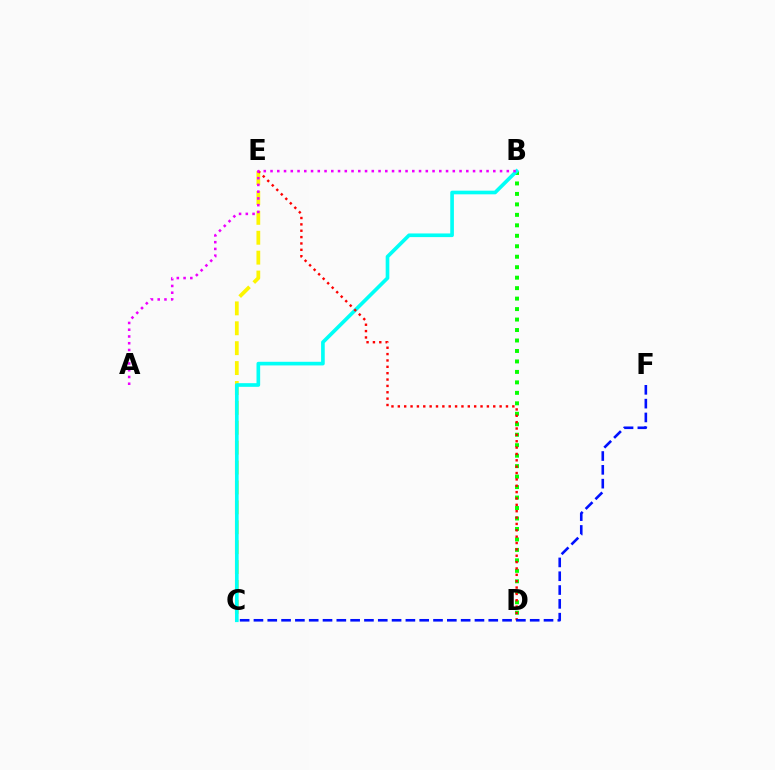{('C', 'E'): [{'color': '#fcf500', 'line_style': 'dashed', 'thickness': 2.7}], ('B', 'D'): [{'color': '#08ff00', 'line_style': 'dotted', 'thickness': 2.84}], ('B', 'C'): [{'color': '#00fff6', 'line_style': 'solid', 'thickness': 2.63}], ('D', 'E'): [{'color': '#ff0000', 'line_style': 'dotted', 'thickness': 1.73}], ('C', 'F'): [{'color': '#0010ff', 'line_style': 'dashed', 'thickness': 1.88}], ('A', 'B'): [{'color': '#ee00ff', 'line_style': 'dotted', 'thickness': 1.83}]}